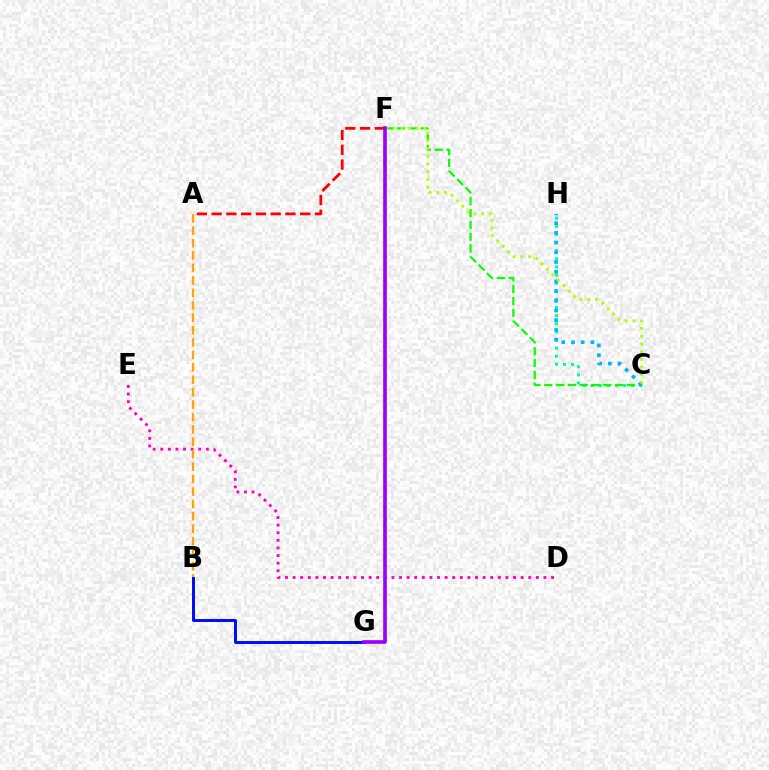{('D', 'E'): [{'color': '#ff00bd', 'line_style': 'dotted', 'thickness': 2.07}], ('C', 'H'): [{'color': '#00ff9d', 'line_style': 'dotted', 'thickness': 2.21}, {'color': '#00b5ff', 'line_style': 'dotted', 'thickness': 2.64}], ('A', 'B'): [{'color': '#ffa500', 'line_style': 'dashed', 'thickness': 1.69}], ('C', 'F'): [{'color': '#08ff00', 'line_style': 'dashed', 'thickness': 1.61}, {'color': '#b3ff00', 'line_style': 'dotted', 'thickness': 2.09}], ('B', 'G'): [{'color': '#0010ff', 'line_style': 'solid', 'thickness': 2.15}], ('A', 'F'): [{'color': '#ff0000', 'line_style': 'dashed', 'thickness': 2.01}], ('F', 'G'): [{'color': '#9b00ff', 'line_style': 'solid', 'thickness': 2.63}]}